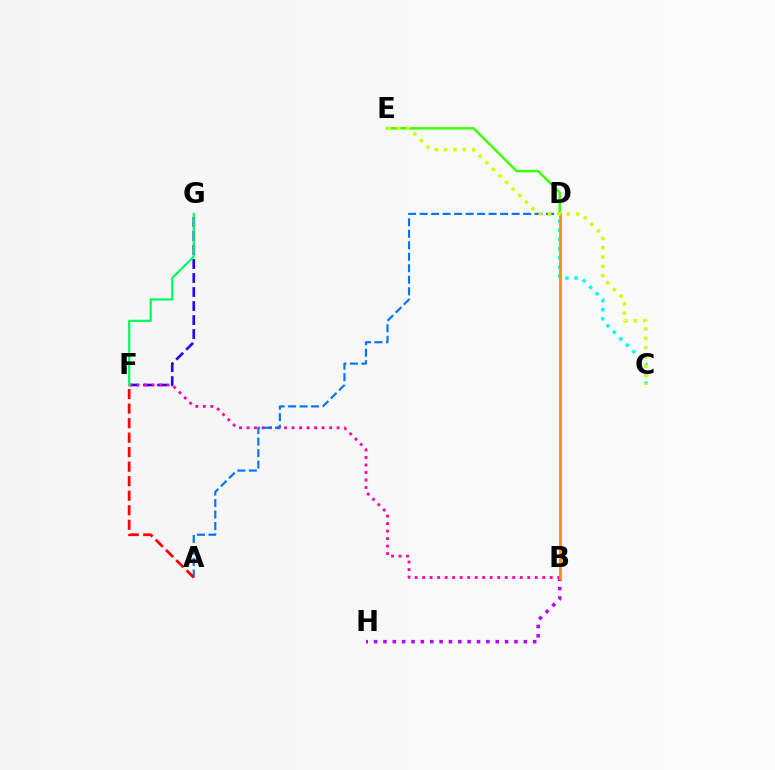{('C', 'D'): [{'color': '#00fff6', 'line_style': 'dotted', 'thickness': 2.49}], ('F', 'G'): [{'color': '#2500ff', 'line_style': 'dashed', 'thickness': 1.9}, {'color': '#00ff5c', 'line_style': 'solid', 'thickness': 1.58}], ('B', 'H'): [{'color': '#b900ff', 'line_style': 'dotted', 'thickness': 2.54}], ('D', 'E'): [{'color': '#3dff00', 'line_style': 'solid', 'thickness': 1.79}], ('B', 'F'): [{'color': '#ff00ac', 'line_style': 'dotted', 'thickness': 2.04}], ('A', 'D'): [{'color': '#0074ff', 'line_style': 'dashed', 'thickness': 1.56}], ('B', 'D'): [{'color': '#ff9400', 'line_style': 'solid', 'thickness': 2.06}], ('C', 'E'): [{'color': '#d1ff00', 'line_style': 'dotted', 'thickness': 2.53}], ('A', 'F'): [{'color': '#ff0000', 'line_style': 'dashed', 'thickness': 1.97}]}